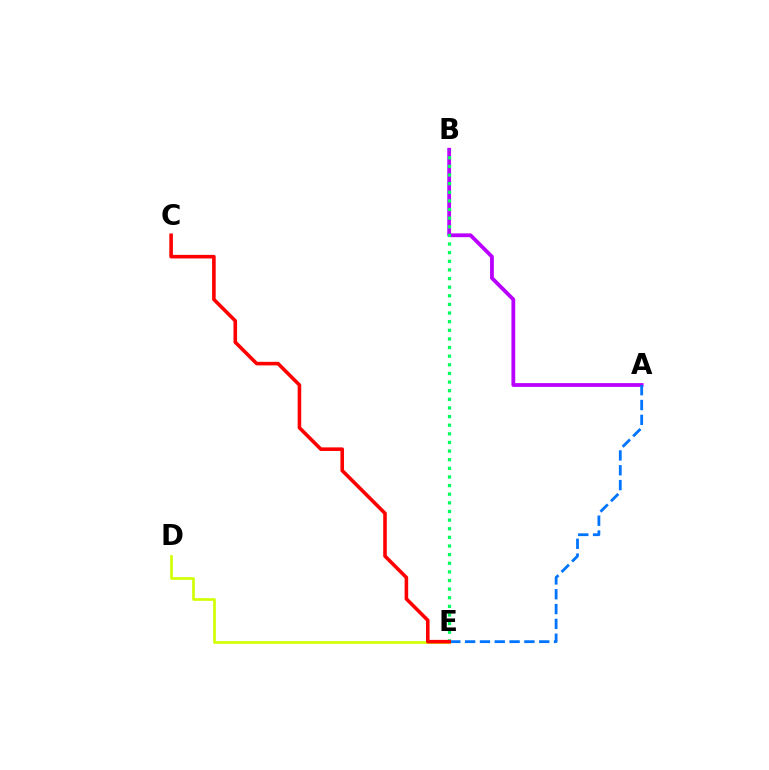{('D', 'E'): [{'color': '#d1ff00', 'line_style': 'solid', 'thickness': 1.92}], ('A', 'B'): [{'color': '#b900ff', 'line_style': 'solid', 'thickness': 2.73}], ('A', 'E'): [{'color': '#0074ff', 'line_style': 'dashed', 'thickness': 2.01}], ('B', 'E'): [{'color': '#00ff5c', 'line_style': 'dotted', 'thickness': 2.34}], ('C', 'E'): [{'color': '#ff0000', 'line_style': 'solid', 'thickness': 2.58}]}